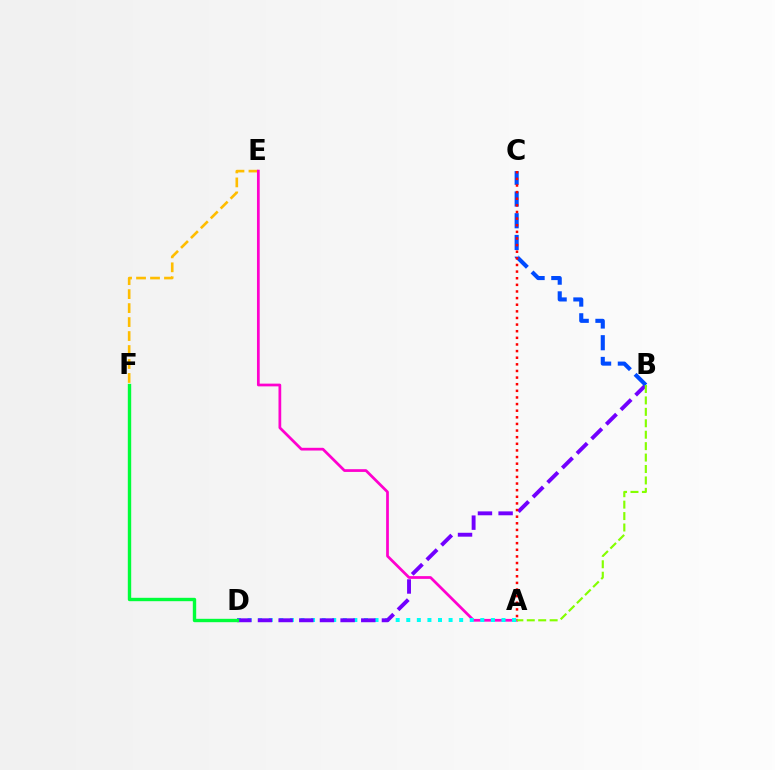{('E', 'F'): [{'color': '#ffbd00', 'line_style': 'dashed', 'thickness': 1.9}], ('A', 'E'): [{'color': '#ff00cf', 'line_style': 'solid', 'thickness': 1.97}], ('A', 'D'): [{'color': '#00fff6', 'line_style': 'dotted', 'thickness': 2.87}], ('B', 'D'): [{'color': '#7200ff', 'line_style': 'dashed', 'thickness': 2.81}], ('B', 'C'): [{'color': '#004bff', 'line_style': 'dashed', 'thickness': 2.95}], ('D', 'F'): [{'color': '#00ff39', 'line_style': 'solid', 'thickness': 2.43}], ('A', 'C'): [{'color': '#ff0000', 'line_style': 'dotted', 'thickness': 1.8}], ('A', 'B'): [{'color': '#84ff00', 'line_style': 'dashed', 'thickness': 1.55}]}